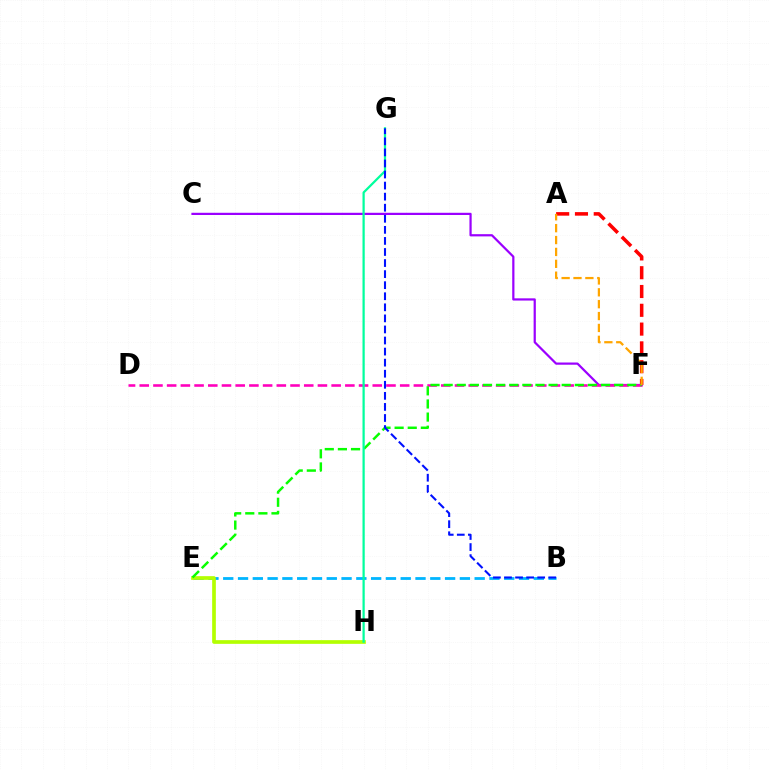{('A', 'F'): [{'color': '#ff0000', 'line_style': 'dashed', 'thickness': 2.55}, {'color': '#ffa500', 'line_style': 'dashed', 'thickness': 1.61}], ('C', 'F'): [{'color': '#9b00ff', 'line_style': 'solid', 'thickness': 1.6}], ('B', 'E'): [{'color': '#00b5ff', 'line_style': 'dashed', 'thickness': 2.01}], ('D', 'F'): [{'color': '#ff00bd', 'line_style': 'dashed', 'thickness': 1.86}], ('E', 'H'): [{'color': '#b3ff00', 'line_style': 'solid', 'thickness': 2.65}], ('E', 'F'): [{'color': '#08ff00', 'line_style': 'dashed', 'thickness': 1.78}], ('G', 'H'): [{'color': '#00ff9d', 'line_style': 'solid', 'thickness': 1.61}], ('B', 'G'): [{'color': '#0010ff', 'line_style': 'dashed', 'thickness': 1.5}]}